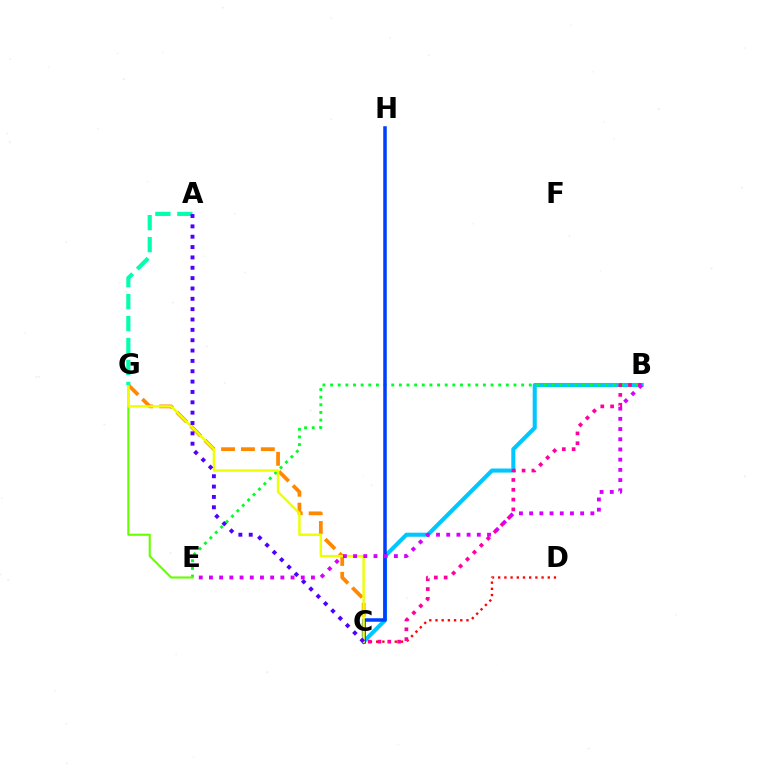{('C', 'G'): [{'color': '#ff8800', 'line_style': 'dashed', 'thickness': 2.7}, {'color': '#eeff00', 'line_style': 'solid', 'thickness': 1.77}], ('B', 'C'): [{'color': '#00c7ff', 'line_style': 'solid', 'thickness': 2.94}, {'color': '#ff00a0', 'line_style': 'dotted', 'thickness': 2.67}], ('B', 'E'): [{'color': '#00ff27', 'line_style': 'dotted', 'thickness': 2.08}, {'color': '#d600ff', 'line_style': 'dotted', 'thickness': 2.77}], ('E', 'G'): [{'color': '#66ff00', 'line_style': 'solid', 'thickness': 1.52}], ('C', 'D'): [{'color': '#ff0000', 'line_style': 'dotted', 'thickness': 1.68}], ('C', 'H'): [{'color': '#003fff', 'line_style': 'solid', 'thickness': 2.53}], ('A', 'G'): [{'color': '#00ffaf', 'line_style': 'dashed', 'thickness': 2.98}], ('A', 'C'): [{'color': '#4f00ff', 'line_style': 'dotted', 'thickness': 2.81}]}